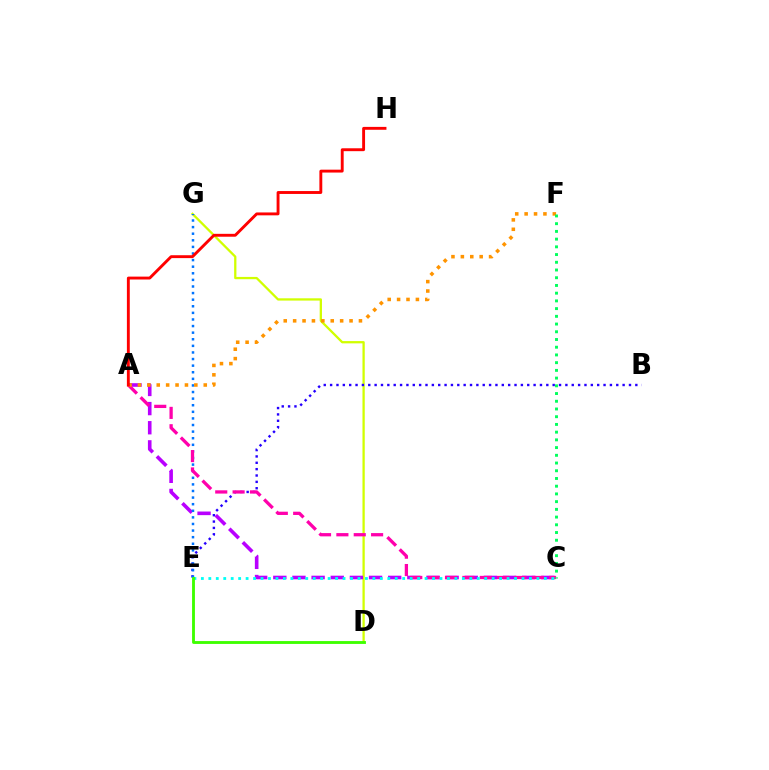{('D', 'G'): [{'color': '#d1ff00', 'line_style': 'solid', 'thickness': 1.64}], ('B', 'E'): [{'color': '#2500ff', 'line_style': 'dotted', 'thickness': 1.73}], ('A', 'C'): [{'color': '#b900ff', 'line_style': 'dashed', 'thickness': 2.6}, {'color': '#ff00ac', 'line_style': 'dashed', 'thickness': 2.36}], ('E', 'G'): [{'color': '#0074ff', 'line_style': 'dotted', 'thickness': 1.79}], ('A', 'F'): [{'color': '#ff9400', 'line_style': 'dotted', 'thickness': 2.55}], ('C', 'E'): [{'color': '#00fff6', 'line_style': 'dotted', 'thickness': 2.03}], ('D', 'E'): [{'color': '#3dff00', 'line_style': 'solid', 'thickness': 2.05}], ('C', 'F'): [{'color': '#00ff5c', 'line_style': 'dotted', 'thickness': 2.1}], ('A', 'H'): [{'color': '#ff0000', 'line_style': 'solid', 'thickness': 2.08}]}